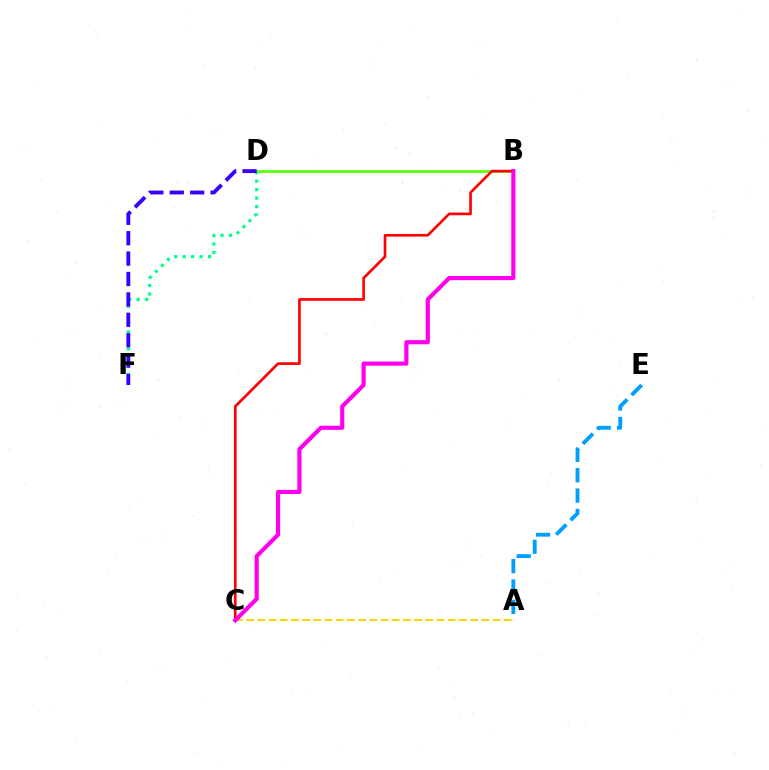{('D', 'F'): [{'color': '#00ff86', 'line_style': 'dotted', 'thickness': 2.3}, {'color': '#3700ff', 'line_style': 'dashed', 'thickness': 2.77}], ('A', 'C'): [{'color': '#ffd500', 'line_style': 'dashed', 'thickness': 1.52}], ('B', 'D'): [{'color': '#4fff00', 'line_style': 'solid', 'thickness': 1.88}], ('A', 'E'): [{'color': '#009eff', 'line_style': 'dashed', 'thickness': 2.77}], ('B', 'C'): [{'color': '#ff0000', 'line_style': 'solid', 'thickness': 1.91}, {'color': '#ff00ed', 'line_style': 'solid', 'thickness': 2.99}]}